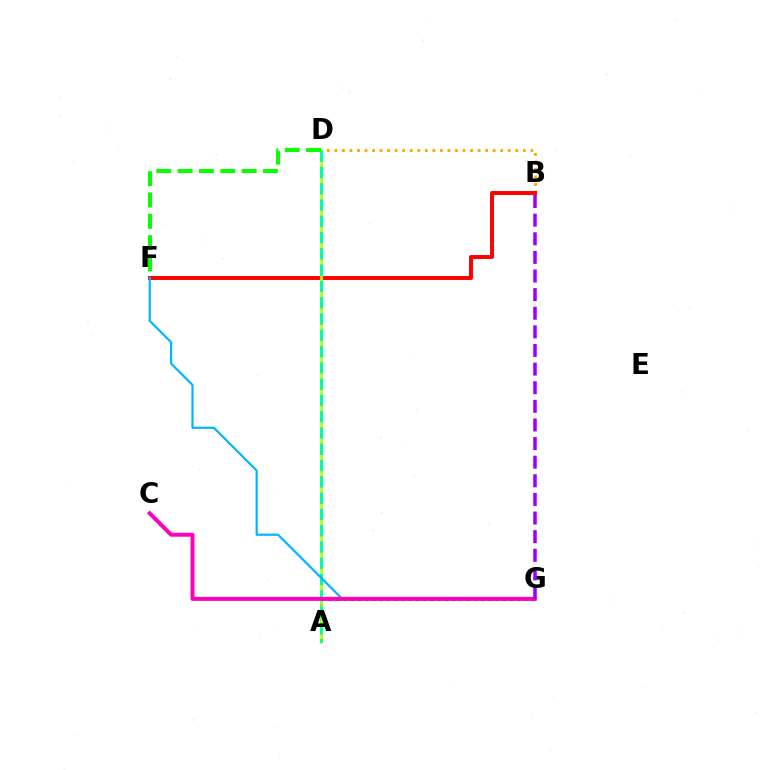{('B', 'D'): [{'color': '#ffa500', 'line_style': 'dotted', 'thickness': 2.05}], ('B', 'F'): [{'color': '#ff0000', 'line_style': 'solid', 'thickness': 2.85}], ('A', 'G'): [{'color': '#0010ff', 'line_style': 'dotted', 'thickness': 1.97}], ('A', 'D'): [{'color': '#b3ff00', 'line_style': 'solid', 'thickness': 1.91}, {'color': '#00ff9d', 'line_style': 'dashed', 'thickness': 2.21}], ('D', 'F'): [{'color': '#08ff00', 'line_style': 'dashed', 'thickness': 2.9}], ('F', 'G'): [{'color': '#00b5ff', 'line_style': 'solid', 'thickness': 1.57}], ('C', 'G'): [{'color': '#ff00bd', 'line_style': 'solid', 'thickness': 2.87}], ('B', 'G'): [{'color': '#9b00ff', 'line_style': 'dashed', 'thickness': 2.53}]}